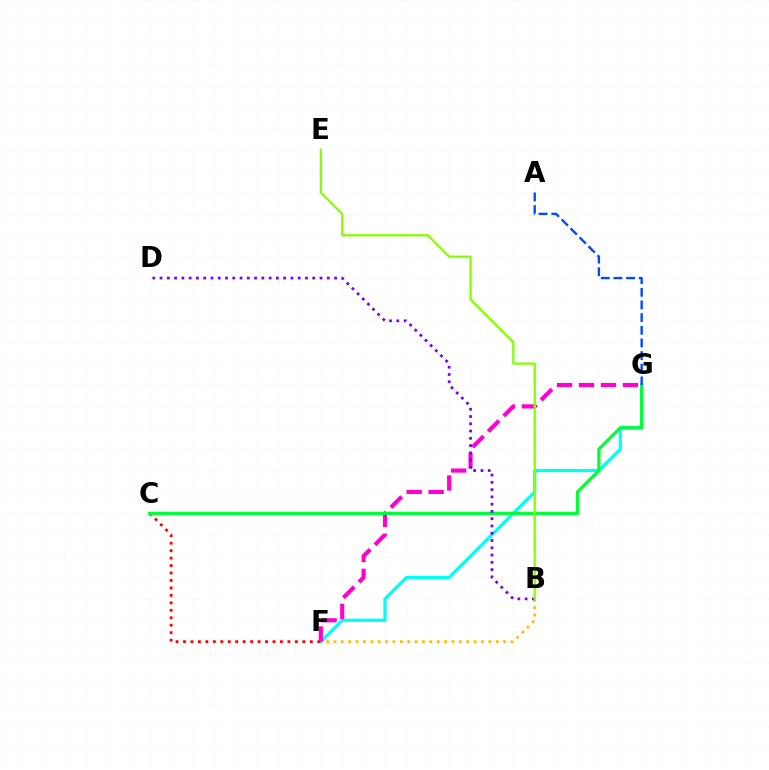{('B', 'F'): [{'color': '#ffbd00', 'line_style': 'dotted', 'thickness': 2.0}], ('F', 'G'): [{'color': '#00fff6', 'line_style': 'solid', 'thickness': 2.32}, {'color': '#ff00cf', 'line_style': 'dashed', 'thickness': 2.99}], ('C', 'F'): [{'color': '#ff0000', 'line_style': 'dotted', 'thickness': 2.03}], ('C', 'G'): [{'color': '#00ff39', 'line_style': 'solid', 'thickness': 2.35}], ('B', 'D'): [{'color': '#7200ff', 'line_style': 'dotted', 'thickness': 1.98}], ('A', 'G'): [{'color': '#004bff', 'line_style': 'dashed', 'thickness': 1.72}], ('B', 'E'): [{'color': '#84ff00', 'line_style': 'solid', 'thickness': 1.63}]}